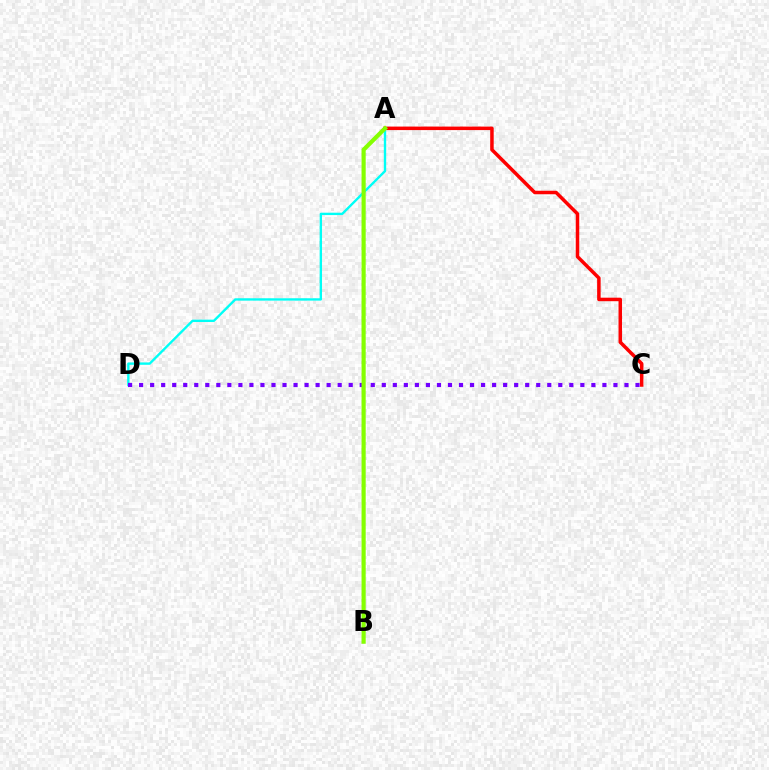{('A', 'C'): [{'color': '#ff0000', 'line_style': 'solid', 'thickness': 2.52}], ('A', 'D'): [{'color': '#00fff6', 'line_style': 'solid', 'thickness': 1.71}], ('C', 'D'): [{'color': '#7200ff', 'line_style': 'dotted', 'thickness': 3.0}], ('A', 'B'): [{'color': '#84ff00', 'line_style': 'solid', 'thickness': 2.99}]}